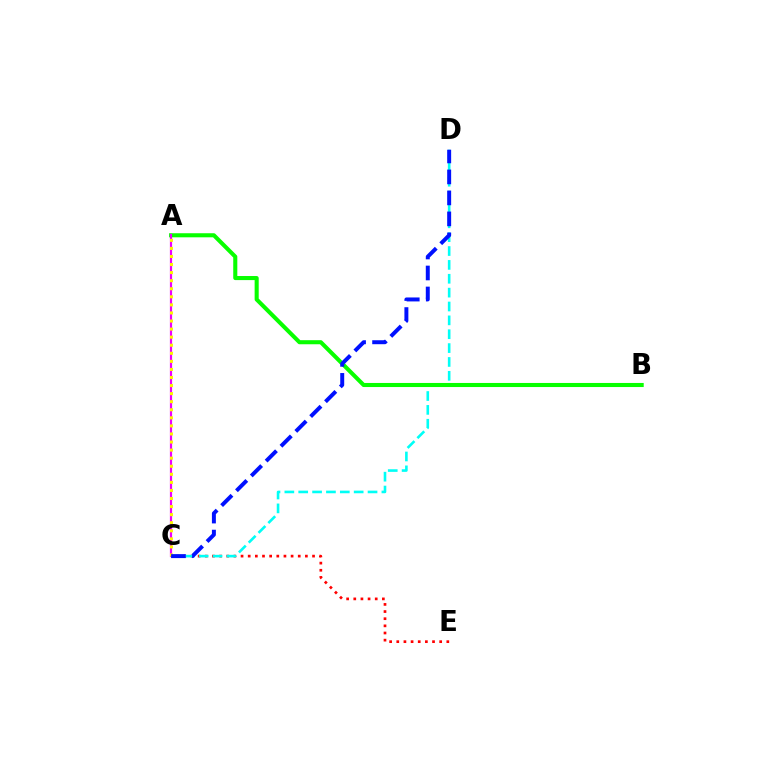{('C', 'E'): [{'color': '#ff0000', 'line_style': 'dotted', 'thickness': 1.94}], ('C', 'D'): [{'color': '#00fff6', 'line_style': 'dashed', 'thickness': 1.88}, {'color': '#0010ff', 'line_style': 'dashed', 'thickness': 2.85}], ('A', 'B'): [{'color': '#08ff00', 'line_style': 'solid', 'thickness': 2.94}], ('A', 'C'): [{'color': '#ee00ff', 'line_style': 'solid', 'thickness': 1.59}, {'color': '#fcf500', 'line_style': 'dotted', 'thickness': 2.19}]}